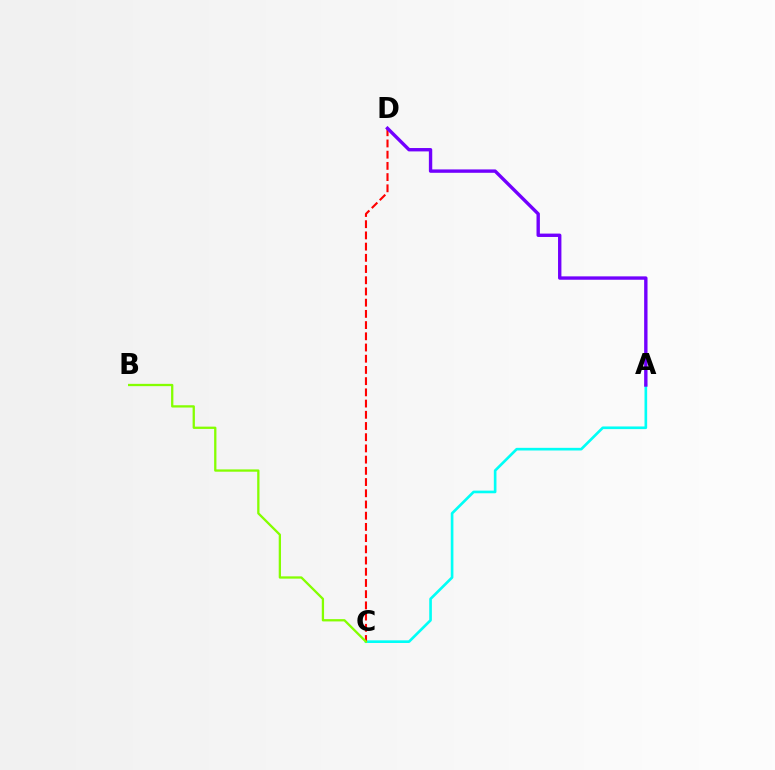{('A', 'C'): [{'color': '#00fff6', 'line_style': 'solid', 'thickness': 1.91}], ('C', 'D'): [{'color': '#ff0000', 'line_style': 'dashed', 'thickness': 1.52}], ('B', 'C'): [{'color': '#84ff00', 'line_style': 'solid', 'thickness': 1.65}], ('A', 'D'): [{'color': '#7200ff', 'line_style': 'solid', 'thickness': 2.43}]}